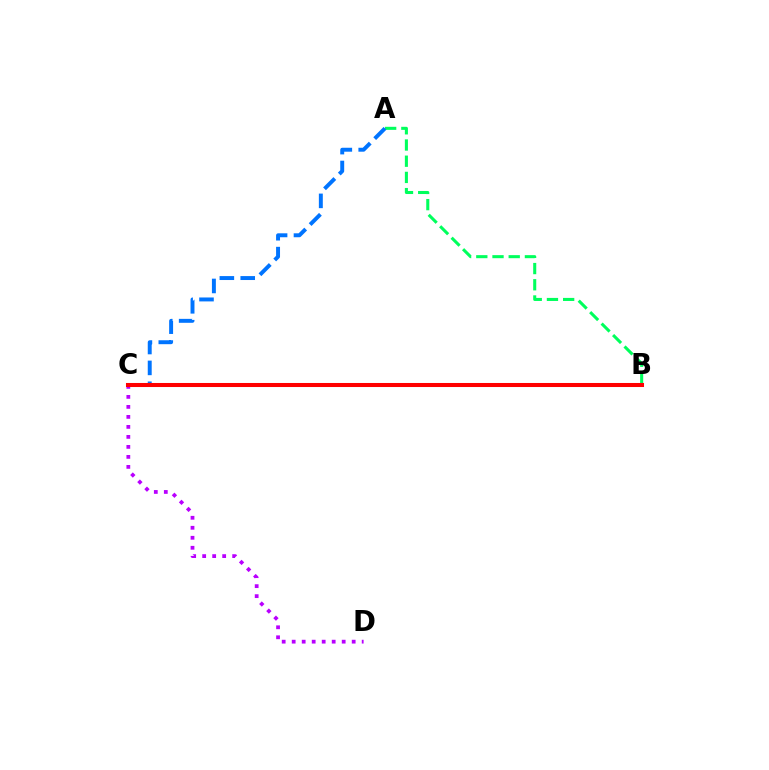{('A', 'B'): [{'color': '#00ff5c', 'line_style': 'dashed', 'thickness': 2.2}], ('B', 'C'): [{'color': '#d1ff00', 'line_style': 'solid', 'thickness': 2.81}, {'color': '#ff0000', 'line_style': 'solid', 'thickness': 2.92}], ('A', 'C'): [{'color': '#0074ff', 'line_style': 'dashed', 'thickness': 2.84}], ('C', 'D'): [{'color': '#b900ff', 'line_style': 'dotted', 'thickness': 2.72}]}